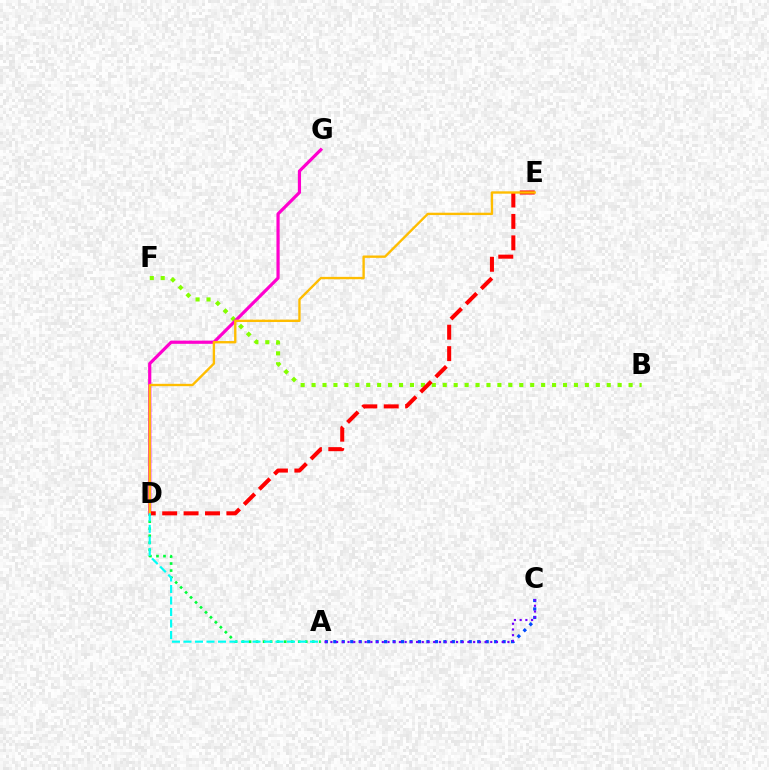{('A', 'C'): [{'color': '#004bff', 'line_style': 'dotted', 'thickness': 2.3}, {'color': '#7200ff', 'line_style': 'dotted', 'thickness': 1.55}], ('A', 'D'): [{'color': '#00ff39', 'line_style': 'dotted', 'thickness': 1.91}, {'color': '#00fff6', 'line_style': 'dashed', 'thickness': 1.56}], ('B', 'F'): [{'color': '#84ff00', 'line_style': 'dotted', 'thickness': 2.97}], ('D', 'G'): [{'color': '#ff00cf', 'line_style': 'solid', 'thickness': 2.3}], ('D', 'E'): [{'color': '#ff0000', 'line_style': 'dashed', 'thickness': 2.91}, {'color': '#ffbd00', 'line_style': 'solid', 'thickness': 1.7}]}